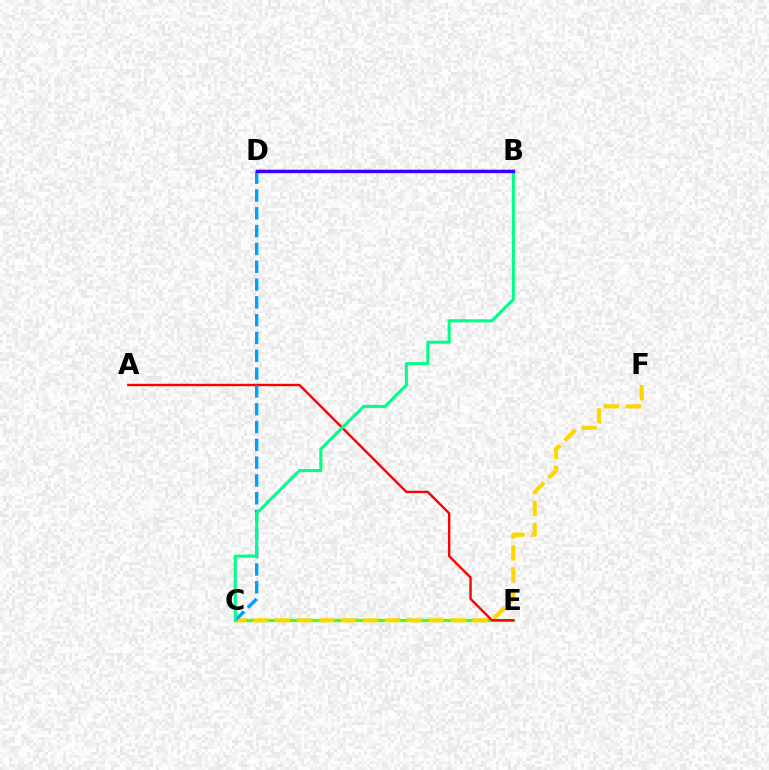{('B', 'D'): [{'color': '#ff00ed', 'line_style': 'solid', 'thickness': 1.73}, {'color': '#3700ff', 'line_style': 'solid', 'thickness': 2.4}], ('C', 'E'): [{'color': '#4fff00', 'line_style': 'solid', 'thickness': 2.25}], ('C', 'F'): [{'color': '#ffd500', 'line_style': 'dashed', 'thickness': 2.98}], ('A', 'E'): [{'color': '#ff0000', 'line_style': 'solid', 'thickness': 1.73}], ('C', 'D'): [{'color': '#009eff', 'line_style': 'dashed', 'thickness': 2.42}], ('B', 'C'): [{'color': '#00ff86', 'line_style': 'solid', 'thickness': 2.19}]}